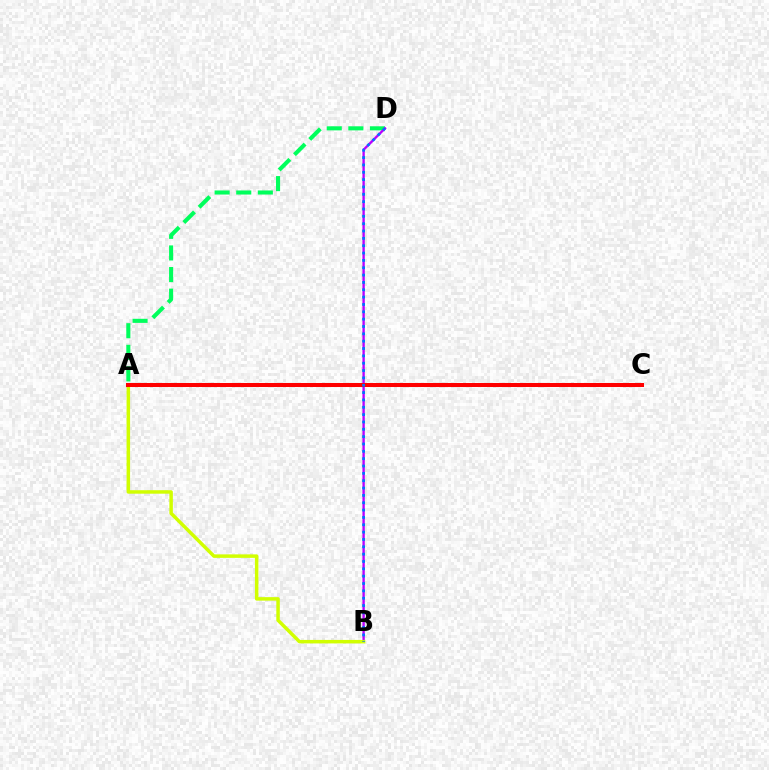{('A', 'D'): [{'color': '#00ff5c', 'line_style': 'dashed', 'thickness': 2.93}], ('B', 'D'): [{'color': '#b900ff', 'line_style': 'solid', 'thickness': 1.7}, {'color': '#0074ff', 'line_style': 'dotted', 'thickness': 2.0}], ('A', 'B'): [{'color': '#d1ff00', 'line_style': 'solid', 'thickness': 2.51}], ('A', 'C'): [{'color': '#ff0000', 'line_style': 'solid', 'thickness': 2.9}]}